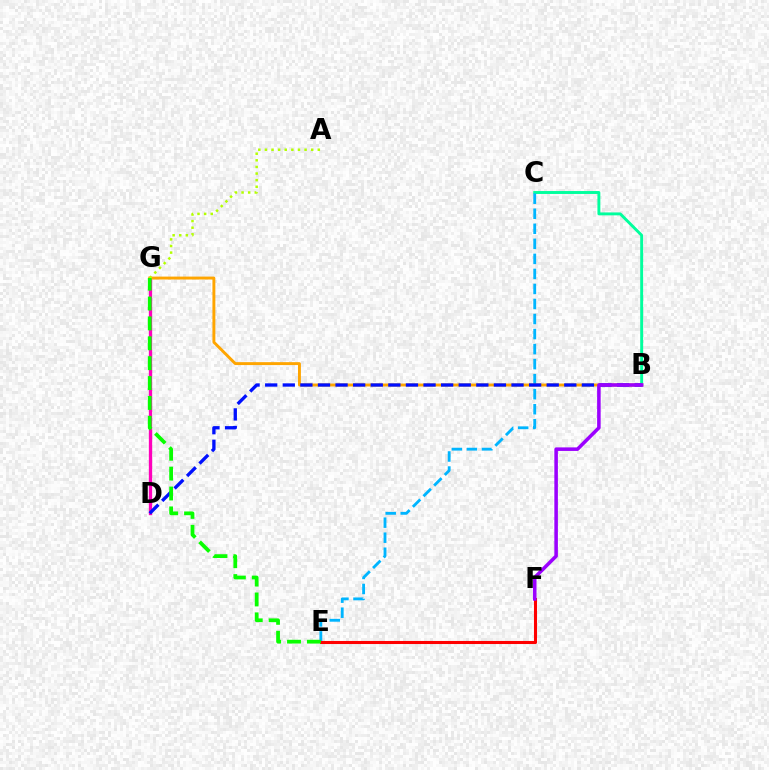{('D', 'G'): [{'color': '#ff00bd', 'line_style': 'solid', 'thickness': 2.39}], ('B', 'C'): [{'color': '#00ff9d', 'line_style': 'solid', 'thickness': 2.1}], ('C', 'E'): [{'color': '#00b5ff', 'line_style': 'dashed', 'thickness': 2.04}], ('B', 'G'): [{'color': '#ffa500', 'line_style': 'solid', 'thickness': 2.1}], ('E', 'F'): [{'color': '#ff0000', 'line_style': 'solid', 'thickness': 2.2}], ('A', 'G'): [{'color': '#b3ff00', 'line_style': 'dotted', 'thickness': 1.8}], ('B', 'D'): [{'color': '#0010ff', 'line_style': 'dashed', 'thickness': 2.39}], ('E', 'G'): [{'color': '#08ff00', 'line_style': 'dashed', 'thickness': 2.7}], ('B', 'F'): [{'color': '#9b00ff', 'line_style': 'solid', 'thickness': 2.55}]}